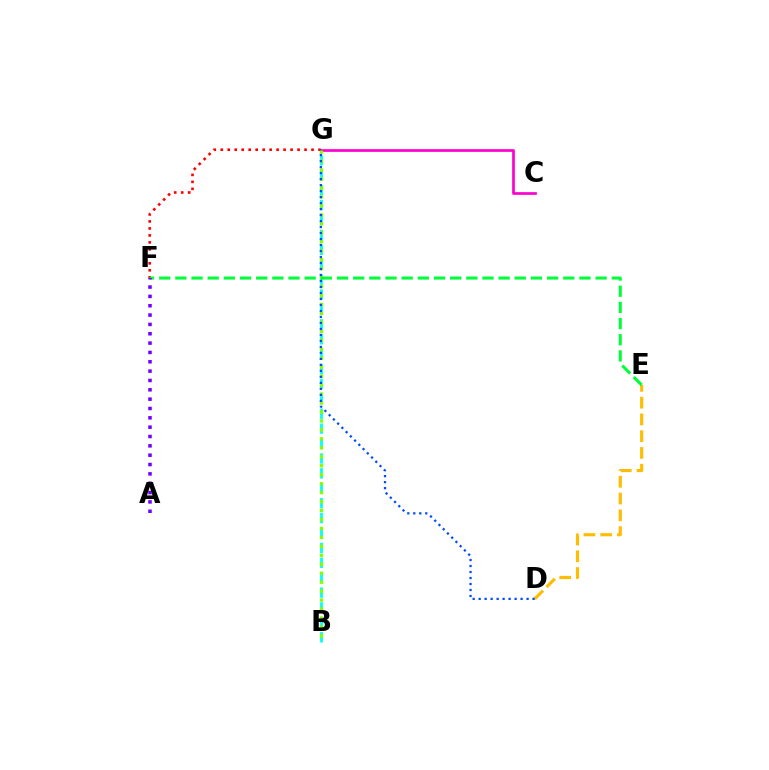{('B', 'G'): [{'color': '#00fff6', 'line_style': 'dashed', 'thickness': 2.02}, {'color': '#84ff00', 'line_style': 'dotted', 'thickness': 2.43}], ('D', 'E'): [{'color': '#ffbd00', 'line_style': 'dashed', 'thickness': 2.28}], ('F', 'G'): [{'color': '#ff0000', 'line_style': 'dotted', 'thickness': 1.9}], ('C', 'G'): [{'color': '#ff00cf', 'line_style': 'solid', 'thickness': 1.95}], ('E', 'F'): [{'color': '#00ff39', 'line_style': 'dashed', 'thickness': 2.2}], ('D', 'G'): [{'color': '#004bff', 'line_style': 'dotted', 'thickness': 1.63}], ('A', 'F'): [{'color': '#7200ff', 'line_style': 'dotted', 'thickness': 2.54}]}